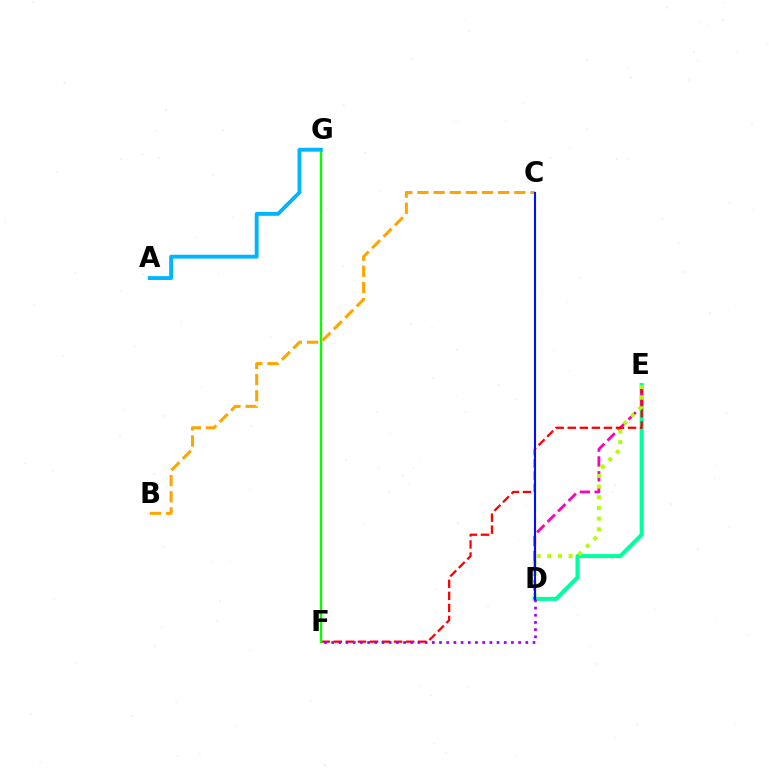{('D', 'E'): [{'color': '#00ff9d', 'line_style': 'solid', 'thickness': 2.9}, {'color': '#ff00bd', 'line_style': 'dashed', 'thickness': 2.02}, {'color': '#b3ff00', 'line_style': 'dotted', 'thickness': 2.9}], ('E', 'F'): [{'color': '#ff0000', 'line_style': 'dashed', 'thickness': 1.64}], ('F', 'G'): [{'color': '#08ff00', 'line_style': 'solid', 'thickness': 1.72}], ('A', 'G'): [{'color': '#00b5ff', 'line_style': 'solid', 'thickness': 2.78}], ('D', 'F'): [{'color': '#9b00ff', 'line_style': 'dotted', 'thickness': 1.95}], ('B', 'C'): [{'color': '#ffa500', 'line_style': 'dashed', 'thickness': 2.19}], ('C', 'D'): [{'color': '#0010ff', 'line_style': 'solid', 'thickness': 1.52}]}